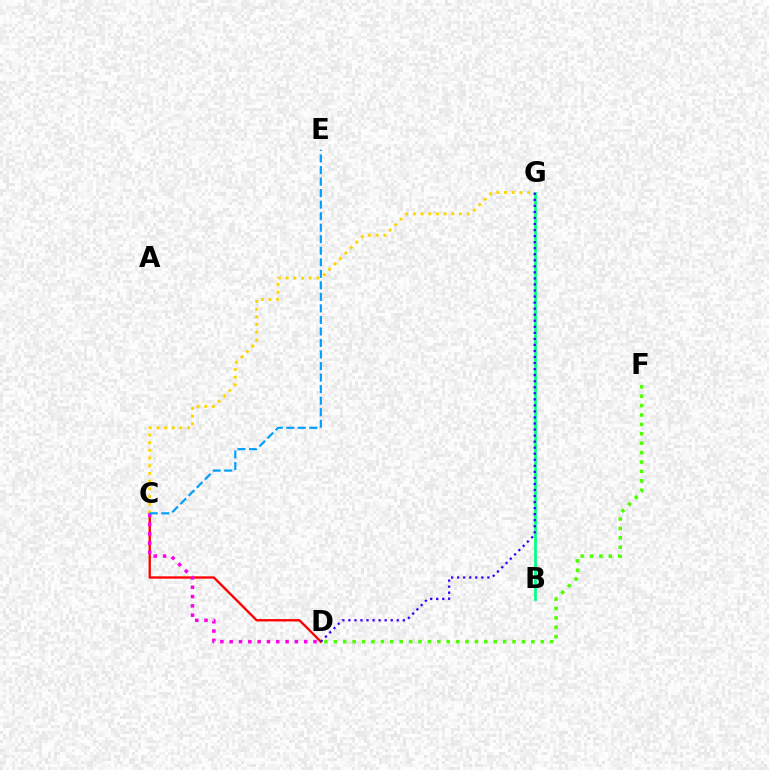{('B', 'G'): [{'color': '#00ff86', 'line_style': 'solid', 'thickness': 1.96}], ('C', 'D'): [{'color': '#ff0000', 'line_style': 'solid', 'thickness': 1.68}, {'color': '#ff00ed', 'line_style': 'dotted', 'thickness': 2.53}], ('D', 'G'): [{'color': '#3700ff', 'line_style': 'dotted', 'thickness': 1.64}], ('C', 'G'): [{'color': '#ffd500', 'line_style': 'dotted', 'thickness': 2.09}], ('C', 'E'): [{'color': '#009eff', 'line_style': 'dashed', 'thickness': 1.57}], ('D', 'F'): [{'color': '#4fff00', 'line_style': 'dotted', 'thickness': 2.56}]}